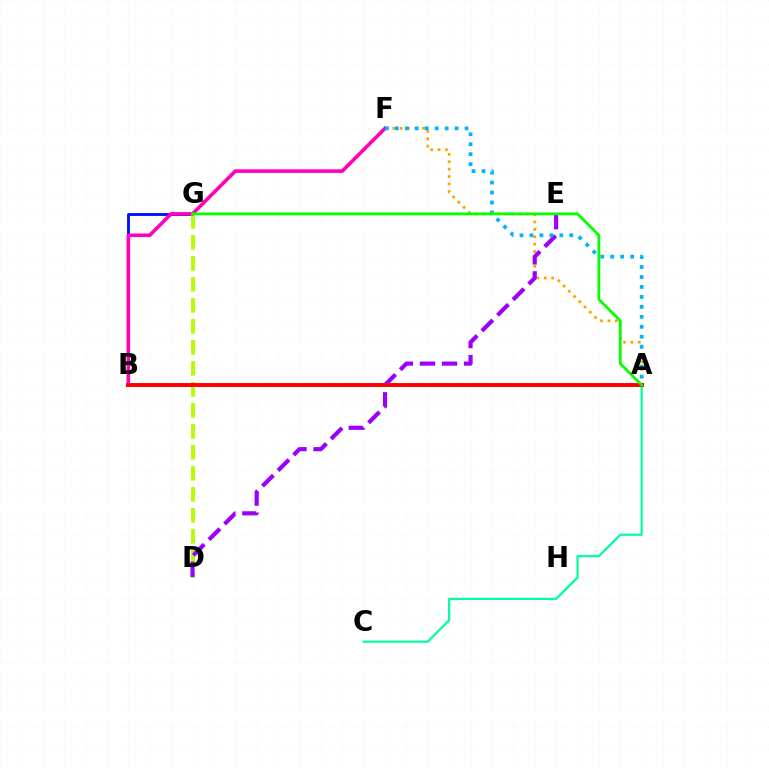{('B', 'G'): [{'color': '#0010ff', 'line_style': 'solid', 'thickness': 2.07}], ('A', 'C'): [{'color': '#00ff9d', 'line_style': 'solid', 'thickness': 1.6}], ('A', 'F'): [{'color': '#ffa500', 'line_style': 'dotted', 'thickness': 2.01}, {'color': '#00b5ff', 'line_style': 'dotted', 'thickness': 2.71}], ('D', 'G'): [{'color': '#b3ff00', 'line_style': 'dashed', 'thickness': 2.85}], ('B', 'F'): [{'color': '#ff00bd', 'line_style': 'solid', 'thickness': 2.59}], ('D', 'E'): [{'color': '#9b00ff', 'line_style': 'dashed', 'thickness': 3.0}], ('A', 'B'): [{'color': '#ff0000', 'line_style': 'solid', 'thickness': 2.81}], ('A', 'G'): [{'color': '#08ff00', 'line_style': 'solid', 'thickness': 2.02}]}